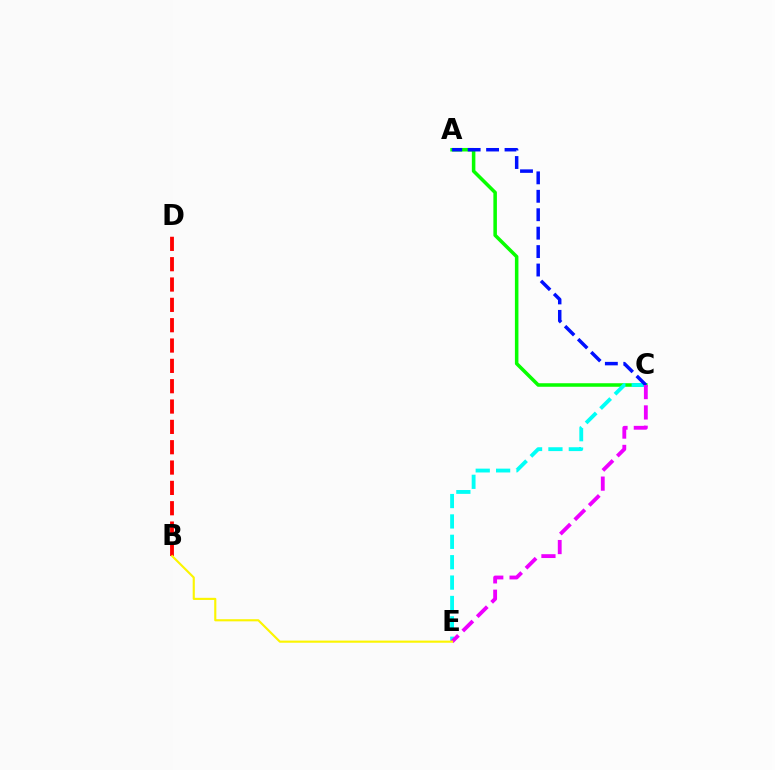{('A', 'C'): [{'color': '#08ff00', 'line_style': 'solid', 'thickness': 2.54}, {'color': '#0010ff', 'line_style': 'dashed', 'thickness': 2.5}], ('B', 'D'): [{'color': '#ff0000', 'line_style': 'dashed', 'thickness': 2.76}], ('C', 'E'): [{'color': '#00fff6', 'line_style': 'dashed', 'thickness': 2.77}, {'color': '#ee00ff', 'line_style': 'dashed', 'thickness': 2.76}], ('B', 'E'): [{'color': '#fcf500', 'line_style': 'solid', 'thickness': 1.54}]}